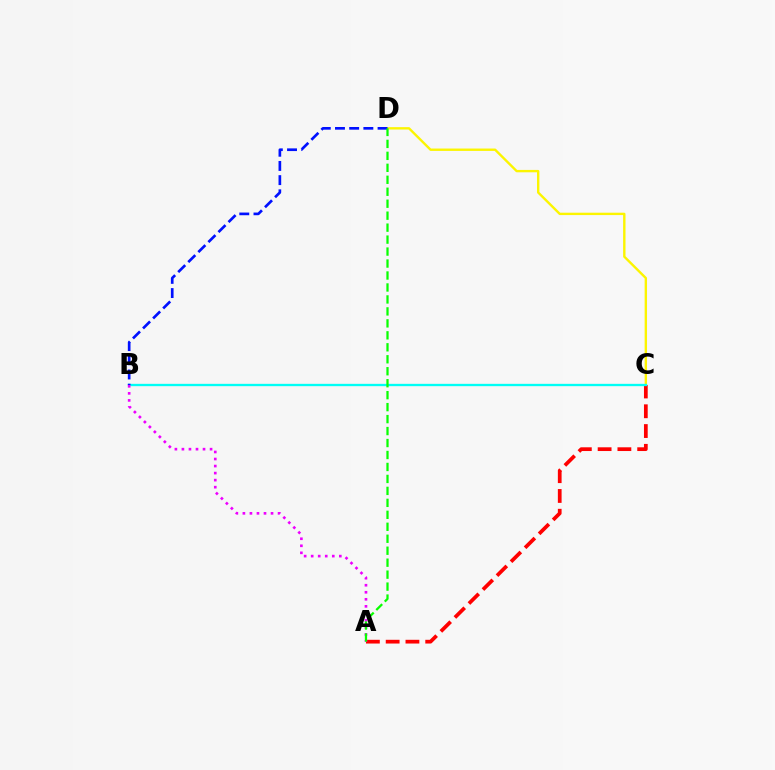{('C', 'D'): [{'color': '#fcf500', 'line_style': 'solid', 'thickness': 1.71}], ('A', 'C'): [{'color': '#ff0000', 'line_style': 'dashed', 'thickness': 2.69}], ('B', 'C'): [{'color': '#00fff6', 'line_style': 'solid', 'thickness': 1.67}], ('B', 'D'): [{'color': '#0010ff', 'line_style': 'dashed', 'thickness': 1.93}], ('A', 'B'): [{'color': '#ee00ff', 'line_style': 'dotted', 'thickness': 1.91}], ('A', 'D'): [{'color': '#08ff00', 'line_style': 'dashed', 'thickness': 1.63}]}